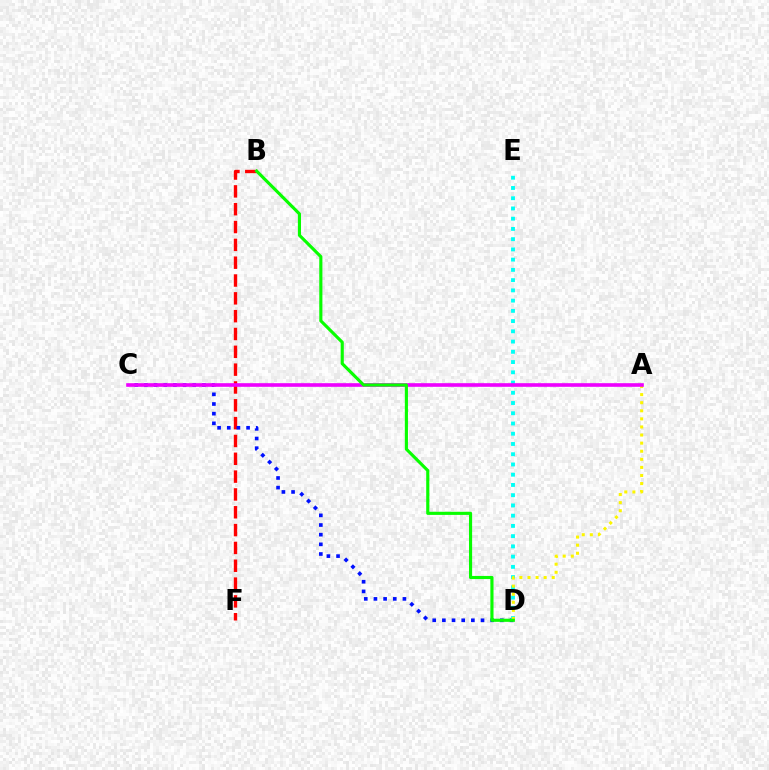{('B', 'F'): [{'color': '#ff0000', 'line_style': 'dashed', 'thickness': 2.42}], ('C', 'D'): [{'color': '#0010ff', 'line_style': 'dotted', 'thickness': 2.63}], ('D', 'E'): [{'color': '#00fff6', 'line_style': 'dotted', 'thickness': 2.78}], ('A', 'D'): [{'color': '#fcf500', 'line_style': 'dotted', 'thickness': 2.2}], ('A', 'C'): [{'color': '#ee00ff', 'line_style': 'solid', 'thickness': 2.61}], ('B', 'D'): [{'color': '#08ff00', 'line_style': 'solid', 'thickness': 2.26}]}